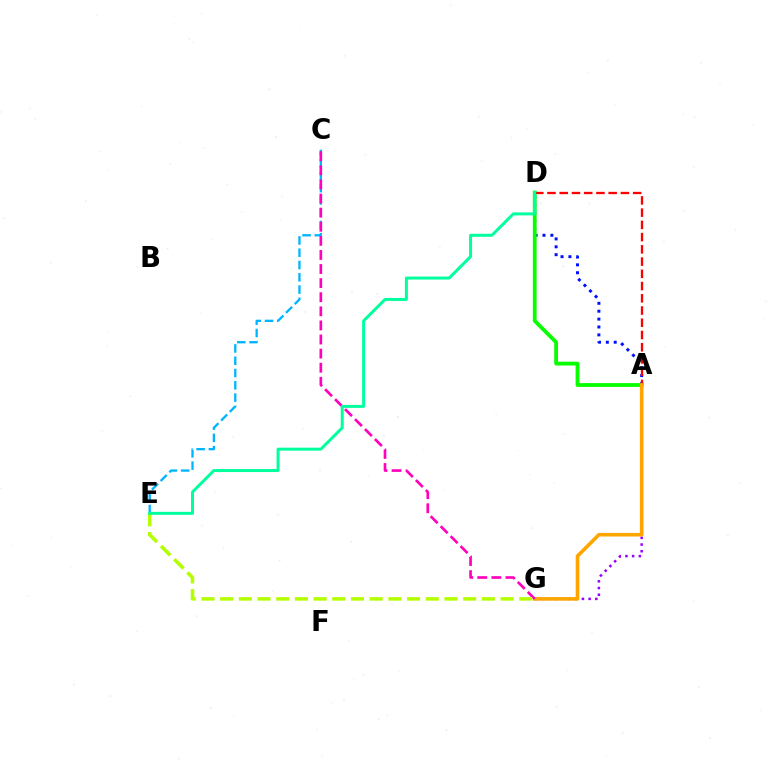{('A', 'D'): [{'color': '#0010ff', 'line_style': 'dotted', 'thickness': 2.14}, {'color': '#08ff00', 'line_style': 'solid', 'thickness': 2.73}, {'color': '#ff0000', 'line_style': 'dashed', 'thickness': 1.66}], ('A', 'G'): [{'color': '#9b00ff', 'line_style': 'dotted', 'thickness': 1.82}, {'color': '#ffa500', 'line_style': 'solid', 'thickness': 2.59}], ('C', 'E'): [{'color': '#00b5ff', 'line_style': 'dashed', 'thickness': 1.67}], ('C', 'G'): [{'color': '#ff00bd', 'line_style': 'dashed', 'thickness': 1.92}], ('E', 'G'): [{'color': '#b3ff00', 'line_style': 'dashed', 'thickness': 2.54}], ('D', 'E'): [{'color': '#00ff9d', 'line_style': 'solid', 'thickness': 2.15}]}